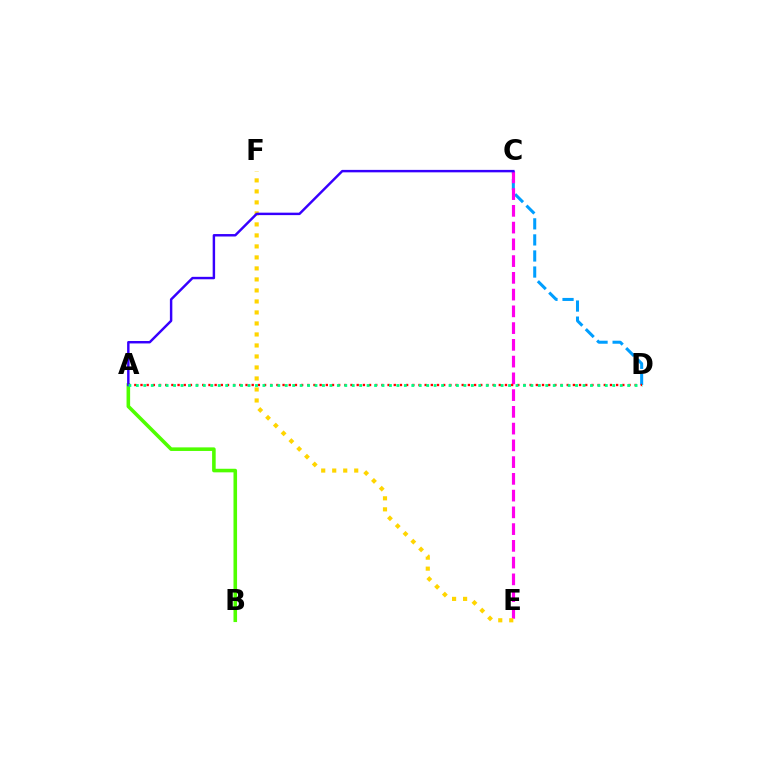{('C', 'D'): [{'color': '#009eff', 'line_style': 'dashed', 'thickness': 2.18}], ('C', 'E'): [{'color': '#ff00ed', 'line_style': 'dashed', 'thickness': 2.28}], ('A', 'B'): [{'color': '#4fff00', 'line_style': 'solid', 'thickness': 2.58}], ('A', 'D'): [{'color': '#ff0000', 'line_style': 'dotted', 'thickness': 1.68}, {'color': '#00ff86', 'line_style': 'dotted', 'thickness': 2.02}], ('E', 'F'): [{'color': '#ffd500', 'line_style': 'dotted', 'thickness': 2.99}], ('A', 'C'): [{'color': '#3700ff', 'line_style': 'solid', 'thickness': 1.76}]}